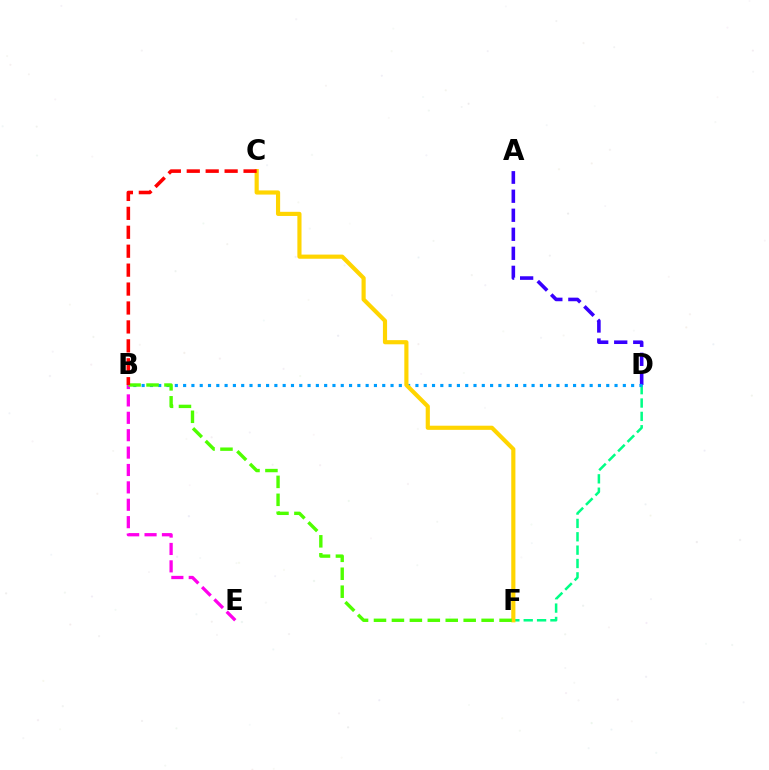{('A', 'D'): [{'color': '#3700ff', 'line_style': 'dashed', 'thickness': 2.58}], ('D', 'F'): [{'color': '#00ff86', 'line_style': 'dashed', 'thickness': 1.82}], ('B', 'D'): [{'color': '#009eff', 'line_style': 'dotted', 'thickness': 2.25}], ('B', 'E'): [{'color': '#ff00ed', 'line_style': 'dashed', 'thickness': 2.36}], ('C', 'F'): [{'color': '#ffd500', 'line_style': 'solid', 'thickness': 2.99}], ('B', 'F'): [{'color': '#4fff00', 'line_style': 'dashed', 'thickness': 2.44}], ('B', 'C'): [{'color': '#ff0000', 'line_style': 'dashed', 'thickness': 2.57}]}